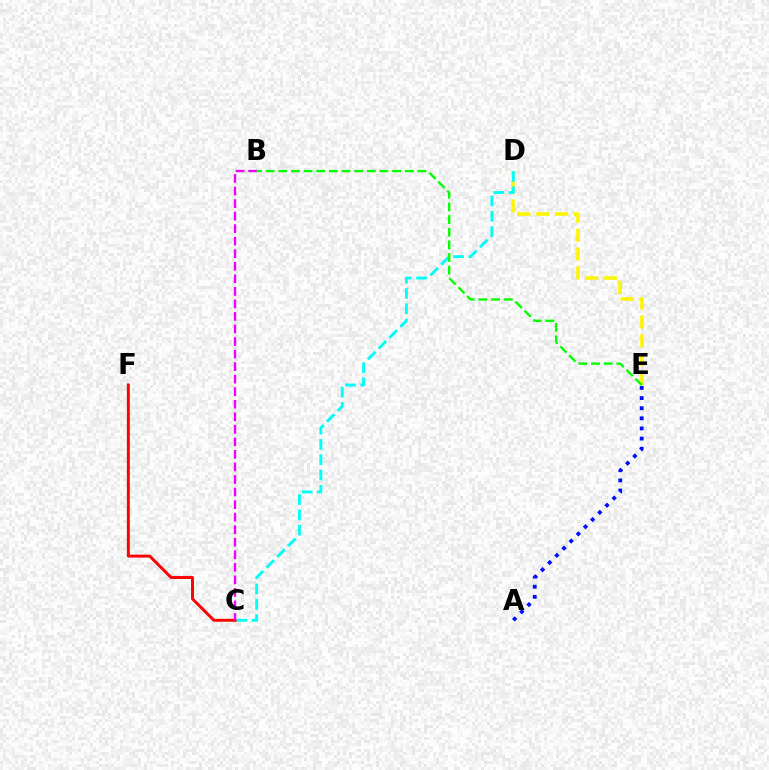{('C', 'F'): [{'color': '#ff0000', 'line_style': 'solid', 'thickness': 2.12}], ('D', 'E'): [{'color': '#fcf500', 'line_style': 'dashed', 'thickness': 2.56}], ('C', 'D'): [{'color': '#00fff6', 'line_style': 'dashed', 'thickness': 2.08}], ('A', 'E'): [{'color': '#0010ff', 'line_style': 'dotted', 'thickness': 2.75}], ('B', 'C'): [{'color': '#ee00ff', 'line_style': 'dashed', 'thickness': 1.7}], ('B', 'E'): [{'color': '#08ff00', 'line_style': 'dashed', 'thickness': 1.72}]}